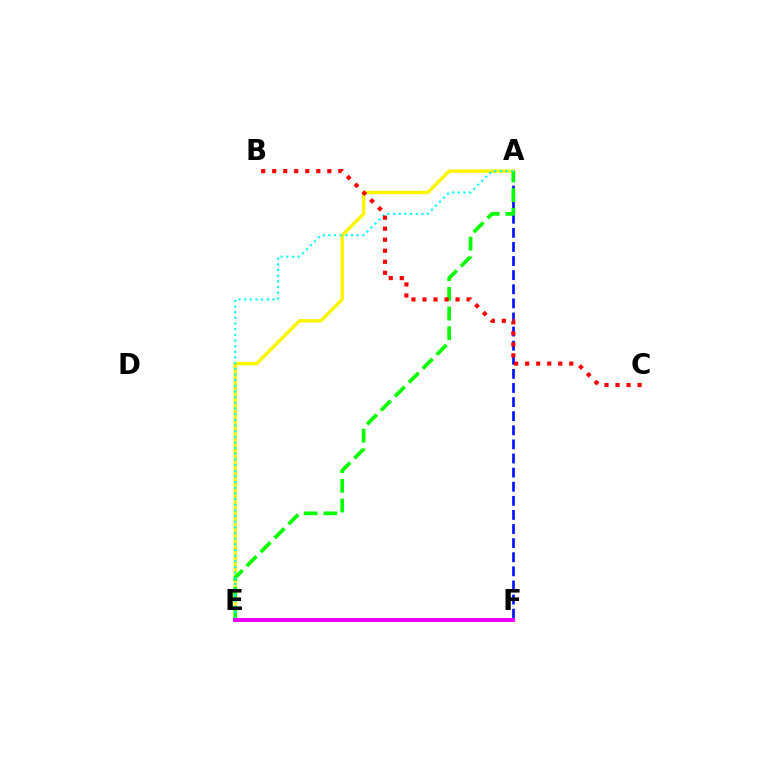{('A', 'E'): [{'color': '#fcf500', 'line_style': 'solid', 'thickness': 2.47}, {'color': '#08ff00', 'line_style': 'dashed', 'thickness': 2.67}, {'color': '#00fff6', 'line_style': 'dotted', 'thickness': 1.54}], ('A', 'F'): [{'color': '#0010ff', 'line_style': 'dashed', 'thickness': 1.92}], ('B', 'C'): [{'color': '#ff0000', 'line_style': 'dotted', 'thickness': 3.0}], ('E', 'F'): [{'color': '#ee00ff', 'line_style': 'solid', 'thickness': 2.92}]}